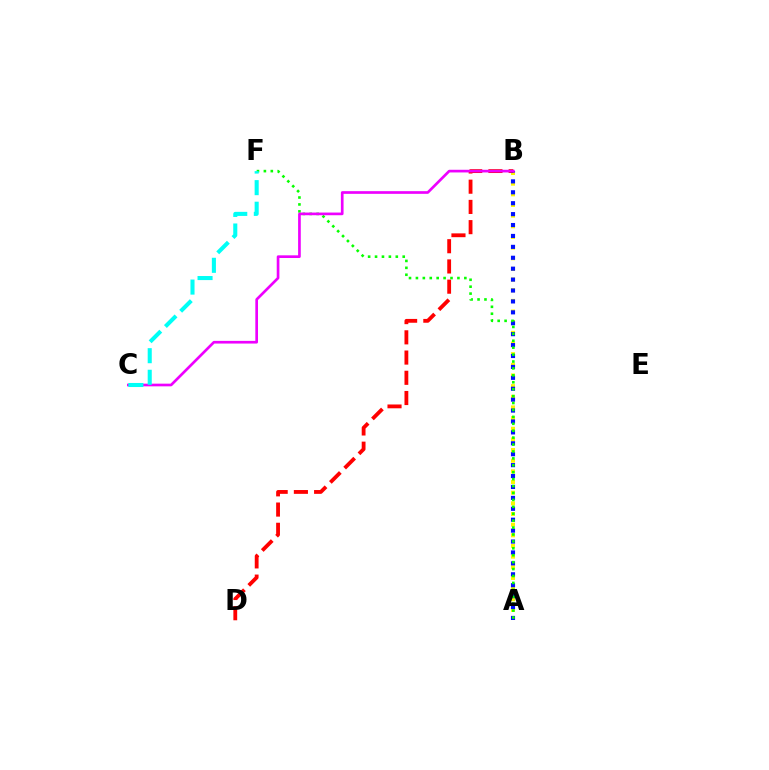{('A', 'B'): [{'color': '#fcf500', 'line_style': 'dotted', 'thickness': 2.9}, {'color': '#0010ff', 'line_style': 'dotted', 'thickness': 2.97}], ('B', 'D'): [{'color': '#ff0000', 'line_style': 'dashed', 'thickness': 2.75}], ('A', 'F'): [{'color': '#08ff00', 'line_style': 'dotted', 'thickness': 1.88}], ('B', 'C'): [{'color': '#ee00ff', 'line_style': 'solid', 'thickness': 1.93}], ('C', 'F'): [{'color': '#00fff6', 'line_style': 'dashed', 'thickness': 2.93}]}